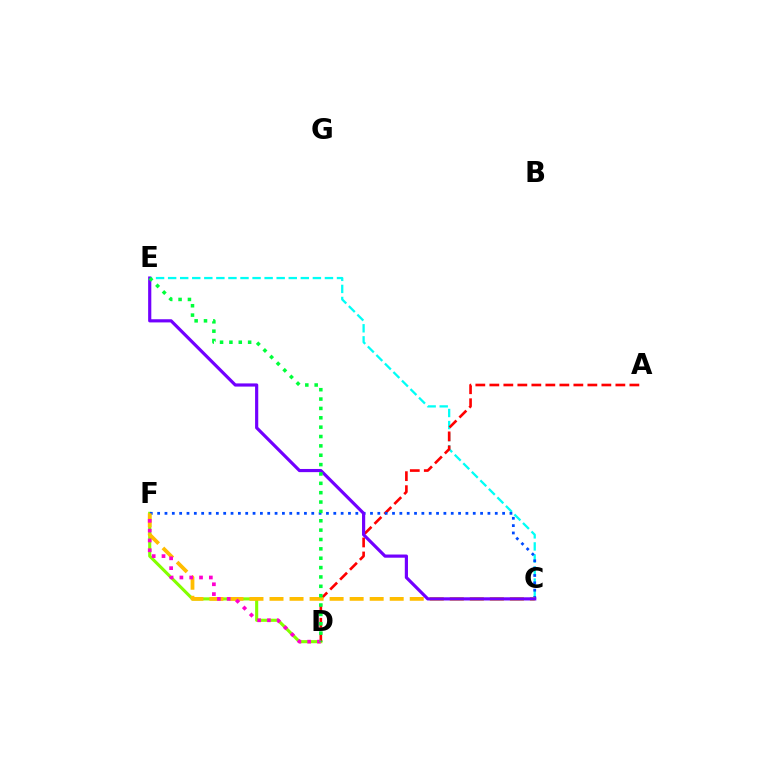{('C', 'E'): [{'color': '#00fff6', 'line_style': 'dashed', 'thickness': 1.64}, {'color': '#7200ff', 'line_style': 'solid', 'thickness': 2.28}], ('D', 'F'): [{'color': '#84ff00', 'line_style': 'solid', 'thickness': 2.24}, {'color': '#ff00cf', 'line_style': 'dotted', 'thickness': 2.67}], ('A', 'D'): [{'color': '#ff0000', 'line_style': 'dashed', 'thickness': 1.9}], ('C', 'F'): [{'color': '#004bff', 'line_style': 'dotted', 'thickness': 1.99}, {'color': '#ffbd00', 'line_style': 'dashed', 'thickness': 2.72}], ('D', 'E'): [{'color': '#00ff39', 'line_style': 'dotted', 'thickness': 2.54}]}